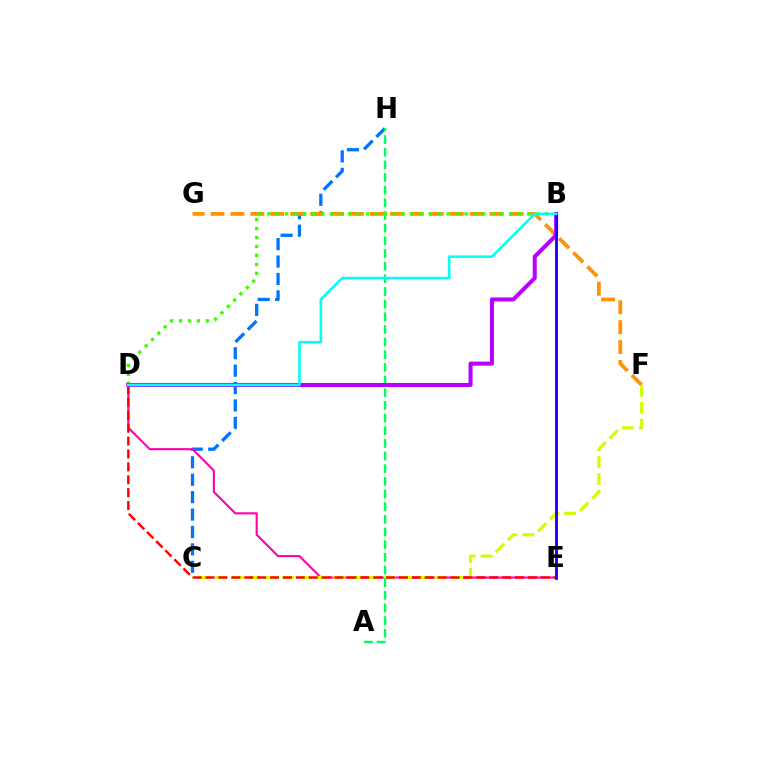{('C', 'H'): [{'color': '#0074ff', 'line_style': 'dashed', 'thickness': 2.37}], ('D', 'E'): [{'color': '#ff00ac', 'line_style': 'solid', 'thickness': 1.51}, {'color': '#ff0000', 'line_style': 'dashed', 'thickness': 1.75}], ('F', 'G'): [{'color': '#ff9400', 'line_style': 'dashed', 'thickness': 2.71}], ('C', 'F'): [{'color': '#d1ff00', 'line_style': 'dashed', 'thickness': 2.29}], ('A', 'H'): [{'color': '#00ff5c', 'line_style': 'dashed', 'thickness': 1.72}], ('B', 'D'): [{'color': '#3dff00', 'line_style': 'dotted', 'thickness': 2.43}, {'color': '#b900ff', 'line_style': 'solid', 'thickness': 2.92}, {'color': '#00fff6', 'line_style': 'solid', 'thickness': 1.85}], ('B', 'E'): [{'color': '#2500ff', 'line_style': 'solid', 'thickness': 2.08}]}